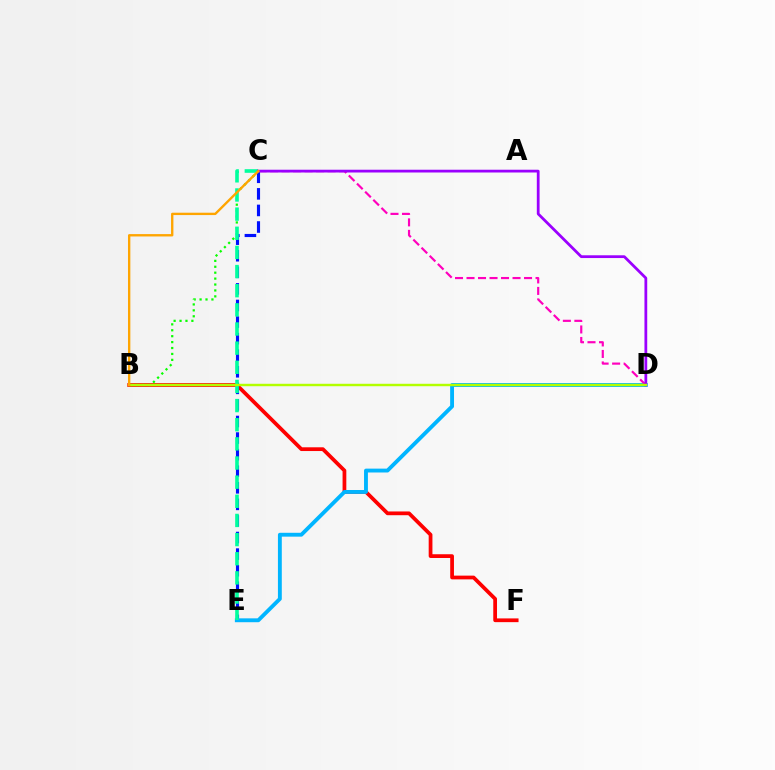{('B', 'F'): [{'color': '#ff0000', 'line_style': 'solid', 'thickness': 2.7}], ('C', 'E'): [{'color': '#0010ff', 'line_style': 'dashed', 'thickness': 2.25}, {'color': '#00ff9d', 'line_style': 'dashed', 'thickness': 2.6}], ('D', 'E'): [{'color': '#00b5ff', 'line_style': 'solid', 'thickness': 2.78}], ('B', 'C'): [{'color': '#08ff00', 'line_style': 'dotted', 'thickness': 1.61}, {'color': '#ffa500', 'line_style': 'solid', 'thickness': 1.7}], ('C', 'D'): [{'color': '#ff00bd', 'line_style': 'dashed', 'thickness': 1.56}, {'color': '#9b00ff', 'line_style': 'solid', 'thickness': 1.99}], ('B', 'D'): [{'color': '#b3ff00', 'line_style': 'solid', 'thickness': 1.75}]}